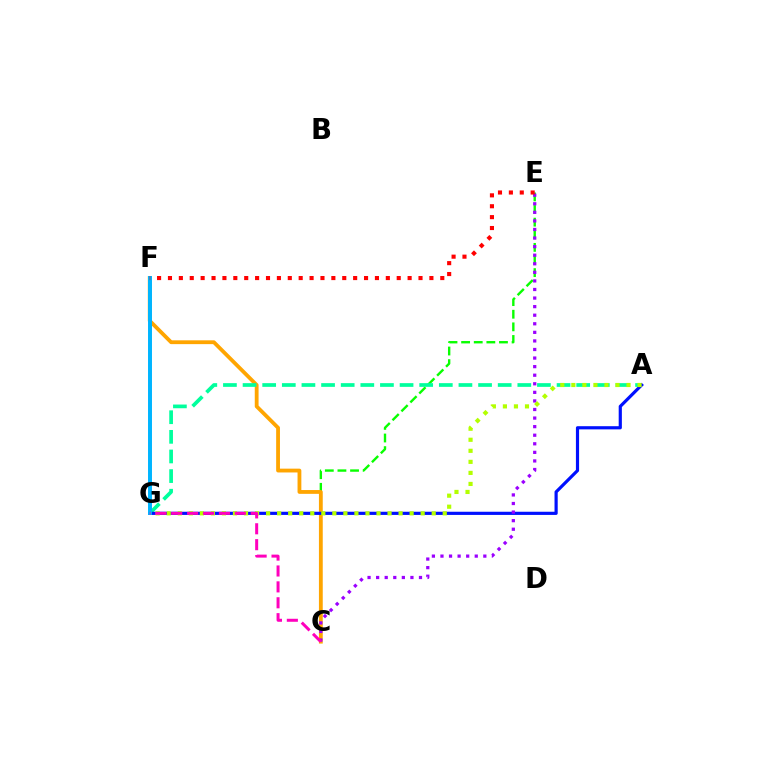{('C', 'E'): [{'color': '#08ff00', 'line_style': 'dashed', 'thickness': 1.71}, {'color': '#9b00ff', 'line_style': 'dotted', 'thickness': 2.33}], ('C', 'F'): [{'color': '#ffa500', 'line_style': 'solid', 'thickness': 2.74}], ('A', 'G'): [{'color': '#00ff9d', 'line_style': 'dashed', 'thickness': 2.67}, {'color': '#0010ff', 'line_style': 'solid', 'thickness': 2.29}, {'color': '#b3ff00', 'line_style': 'dotted', 'thickness': 3.0}], ('F', 'G'): [{'color': '#00b5ff', 'line_style': 'solid', 'thickness': 2.85}], ('E', 'F'): [{'color': '#ff0000', 'line_style': 'dotted', 'thickness': 2.96}], ('C', 'G'): [{'color': '#ff00bd', 'line_style': 'dashed', 'thickness': 2.16}]}